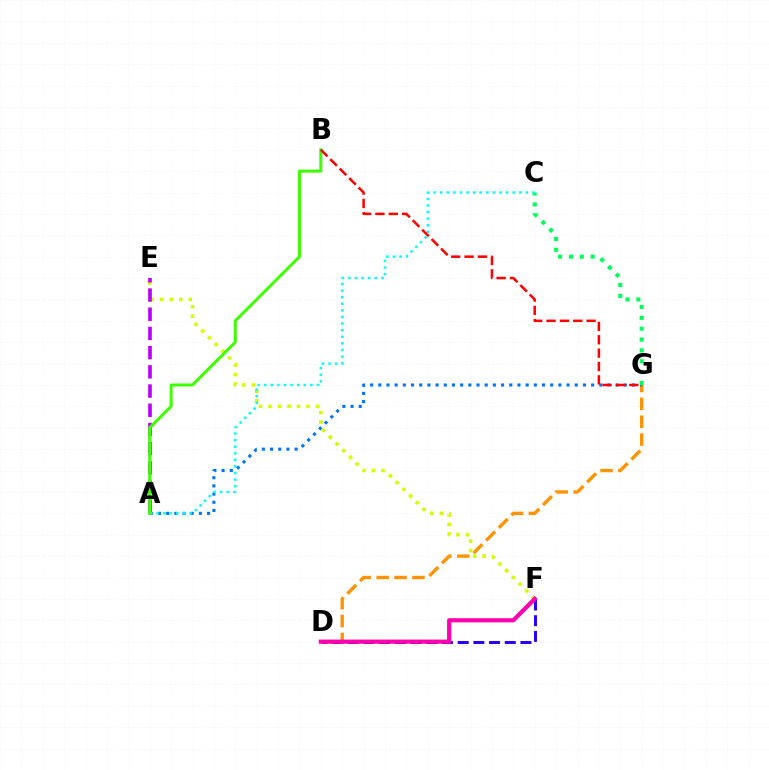{('D', 'F'): [{'color': '#2500ff', 'line_style': 'dashed', 'thickness': 2.13}, {'color': '#ff00ac', 'line_style': 'solid', 'thickness': 2.99}], ('D', 'G'): [{'color': '#ff9400', 'line_style': 'dashed', 'thickness': 2.43}], ('A', 'G'): [{'color': '#0074ff', 'line_style': 'dotted', 'thickness': 2.22}], ('E', 'F'): [{'color': '#d1ff00', 'line_style': 'dotted', 'thickness': 2.58}], ('C', 'G'): [{'color': '#00ff5c', 'line_style': 'dotted', 'thickness': 2.95}], ('A', 'E'): [{'color': '#b900ff', 'line_style': 'dashed', 'thickness': 2.61}], ('A', 'C'): [{'color': '#00fff6', 'line_style': 'dotted', 'thickness': 1.79}], ('A', 'B'): [{'color': '#3dff00', 'line_style': 'solid', 'thickness': 2.15}], ('B', 'G'): [{'color': '#ff0000', 'line_style': 'dashed', 'thickness': 1.81}]}